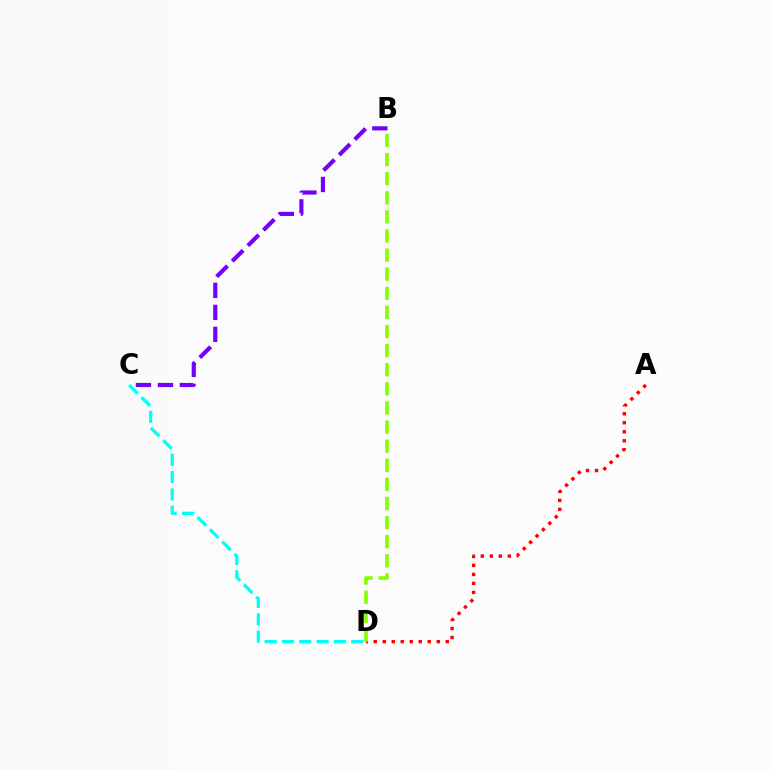{('C', 'D'): [{'color': '#00fff6', 'line_style': 'dashed', 'thickness': 2.35}], ('A', 'D'): [{'color': '#ff0000', 'line_style': 'dotted', 'thickness': 2.45}], ('B', 'D'): [{'color': '#84ff00', 'line_style': 'dashed', 'thickness': 2.6}], ('B', 'C'): [{'color': '#7200ff', 'line_style': 'dashed', 'thickness': 2.99}]}